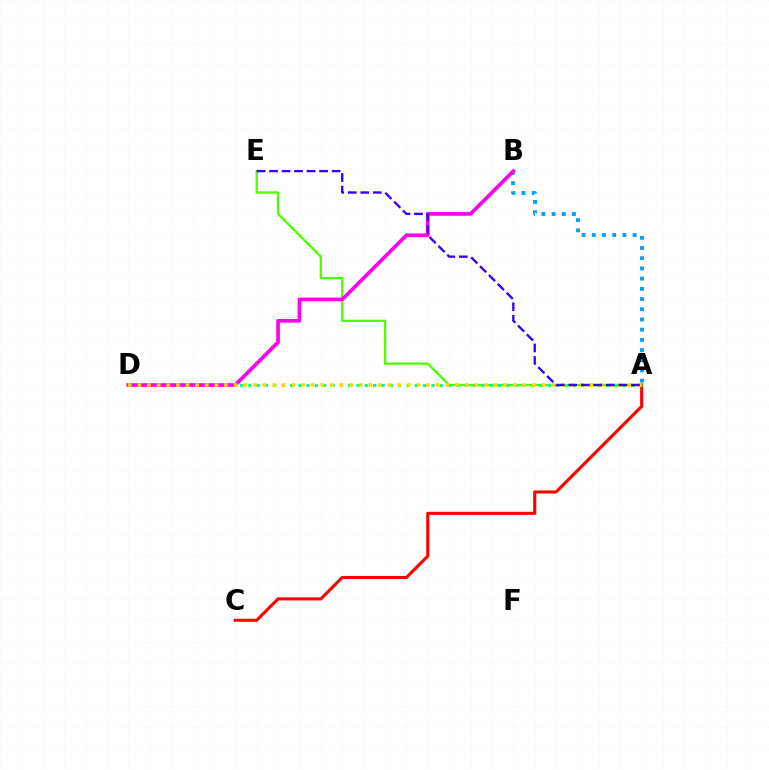{('A', 'B'): [{'color': '#009eff', 'line_style': 'dotted', 'thickness': 2.77}], ('A', 'E'): [{'color': '#4fff00', 'line_style': 'solid', 'thickness': 1.67}, {'color': '#3700ff', 'line_style': 'dashed', 'thickness': 1.7}], ('A', 'C'): [{'color': '#ff0000', 'line_style': 'solid', 'thickness': 2.22}], ('A', 'D'): [{'color': '#00ff86', 'line_style': 'dotted', 'thickness': 2.26}, {'color': '#ffd500', 'line_style': 'dotted', 'thickness': 2.61}], ('B', 'D'): [{'color': '#ff00ed', 'line_style': 'solid', 'thickness': 2.65}]}